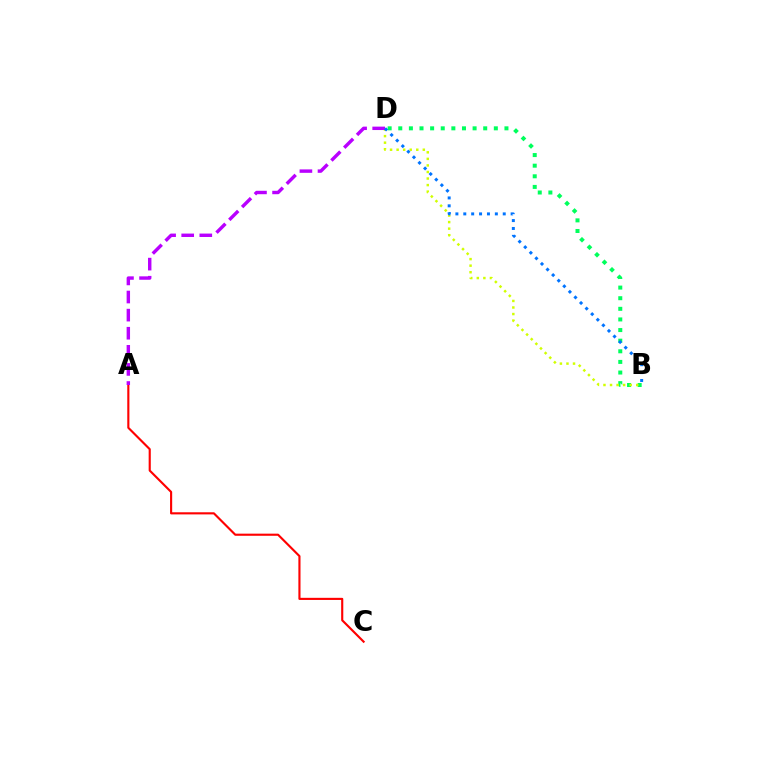{('A', 'C'): [{'color': '#ff0000', 'line_style': 'solid', 'thickness': 1.53}], ('B', 'D'): [{'color': '#00ff5c', 'line_style': 'dotted', 'thickness': 2.88}, {'color': '#d1ff00', 'line_style': 'dotted', 'thickness': 1.78}, {'color': '#0074ff', 'line_style': 'dotted', 'thickness': 2.14}], ('A', 'D'): [{'color': '#b900ff', 'line_style': 'dashed', 'thickness': 2.46}]}